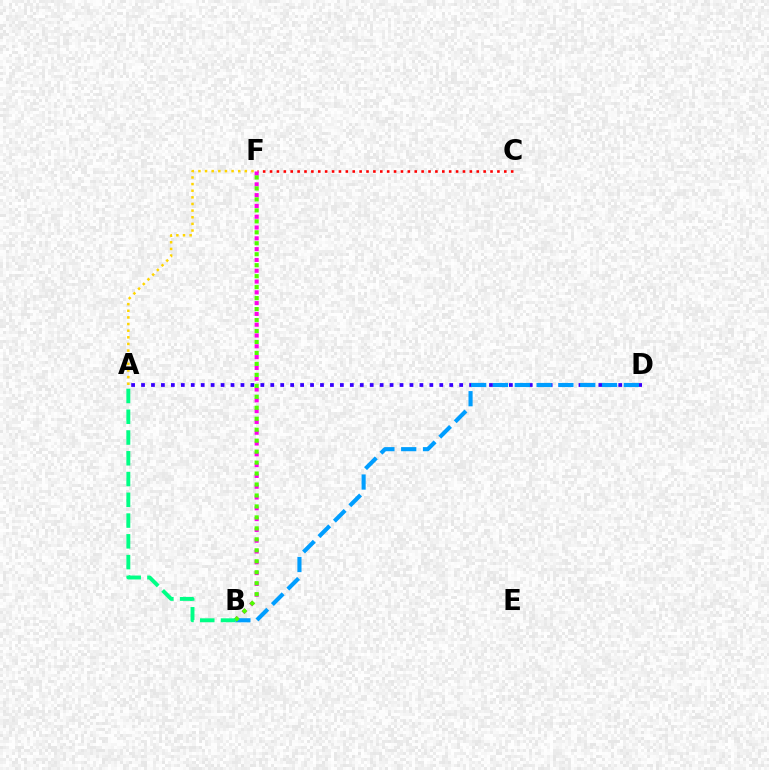{('C', 'F'): [{'color': '#ff0000', 'line_style': 'dotted', 'thickness': 1.87}], ('B', 'F'): [{'color': '#ff00ed', 'line_style': 'dotted', 'thickness': 2.93}, {'color': '#4fff00', 'line_style': 'dotted', 'thickness': 2.98}], ('A', 'D'): [{'color': '#3700ff', 'line_style': 'dotted', 'thickness': 2.7}], ('B', 'D'): [{'color': '#009eff', 'line_style': 'dashed', 'thickness': 2.96}], ('A', 'F'): [{'color': '#ffd500', 'line_style': 'dotted', 'thickness': 1.8}], ('A', 'B'): [{'color': '#00ff86', 'line_style': 'dashed', 'thickness': 2.82}]}